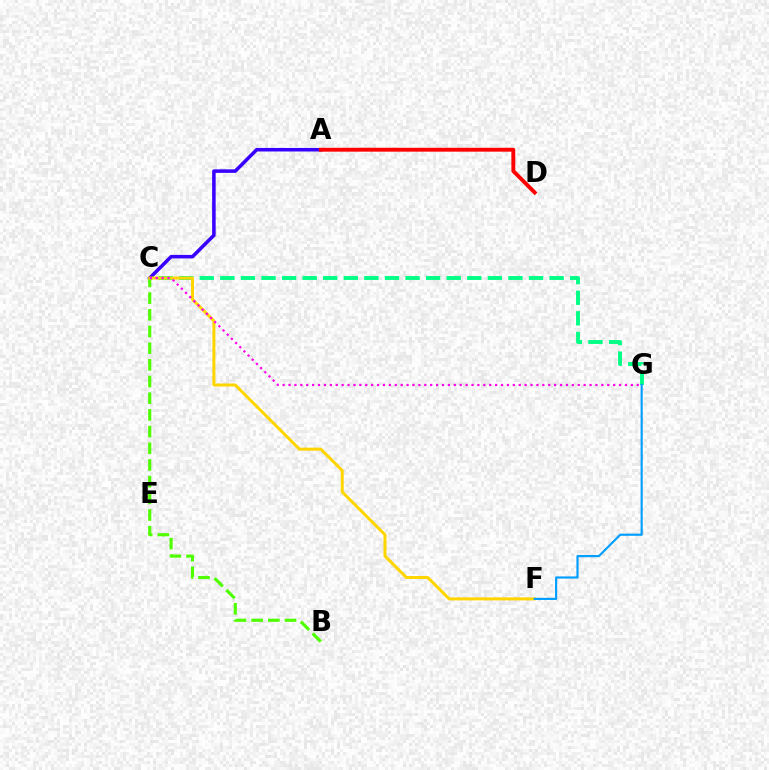{('C', 'G'): [{'color': '#00ff86', 'line_style': 'dashed', 'thickness': 2.8}, {'color': '#ff00ed', 'line_style': 'dotted', 'thickness': 1.6}], ('A', 'C'): [{'color': '#3700ff', 'line_style': 'solid', 'thickness': 2.54}], ('B', 'C'): [{'color': '#4fff00', 'line_style': 'dashed', 'thickness': 2.27}], ('A', 'D'): [{'color': '#ff0000', 'line_style': 'solid', 'thickness': 2.79}], ('C', 'F'): [{'color': '#ffd500', 'line_style': 'solid', 'thickness': 2.17}], ('F', 'G'): [{'color': '#009eff', 'line_style': 'solid', 'thickness': 1.55}]}